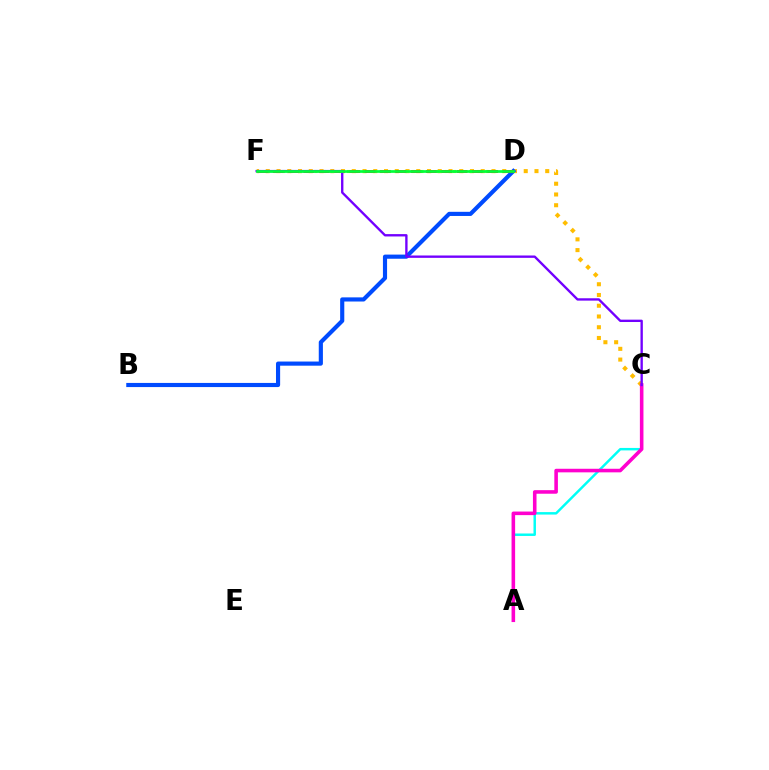{('A', 'C'): [{'color': '#00fff6', 'line_style': 'solid', 'thickness': 1.77}, {'color': '#ff00cf', 'line_style': 'solid', 'thickness': 2.57}], ('C', 'F'): [{'color': '#ffbd00', 'line_style': 'dotted', 'thickness': 2.92}, {'color': '#7200ff', 'line_style': 'solid', 'thickness': 1.7}], ('B', 'D'): [{'color': '#004bff', 'line_style': 'solid', 'thickness': 2.98}], ('D', 'F'): [{'color': '#84ff00', 'line_style': 'dotted', 'thickness': 2.21}, {'color': '#ff0000', 'line_style': 'dashed', 'thickness': 2.08}, {'color': '#00ff39', 'line_style': 'solid', 'thickness': 1.94}]}